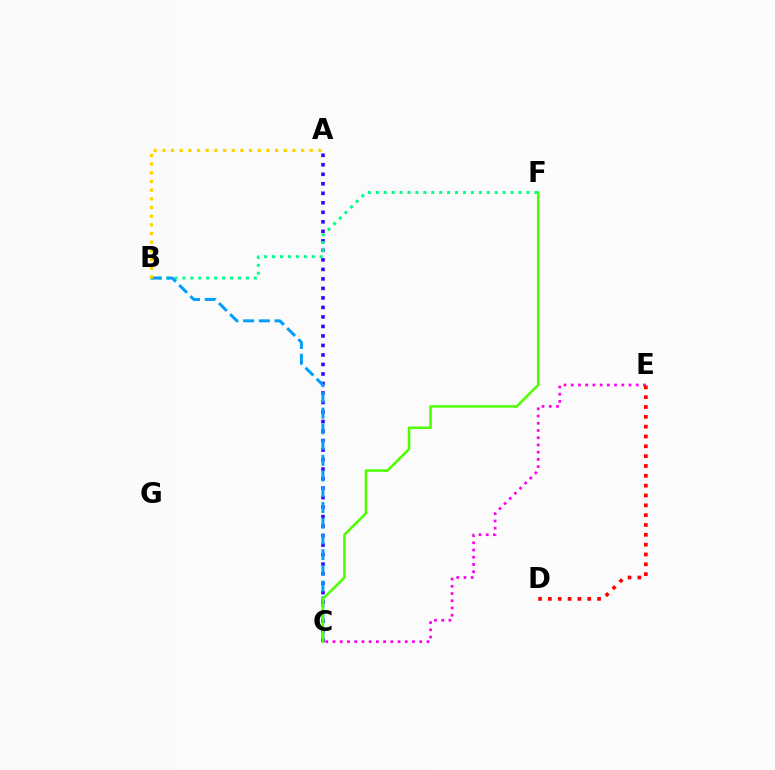{('A', 'C'): [{'color': '#3700ff', 'line_style': 'dotted', 'thickness': 2.58}], ('B', 'F'): [{'color': '#00ff86', 'line_style': 'dotted', 'thickness': 2.15}], ('B', 'C'): [{'color': '#009eff', 'line_style': 'dashed', 'thickness': 2.14}], ('C', 'E'): [{'color': '#ff00ed', 'line_style': 'dotted', 'thickness': 1.96}], ('C', 'F'): [{'color': '#4fff00', 'line_style': 'solid', 'thickness': 1.83}], ('D', 'E'): [{'color': '#ff0000', 'line_style': 'dotted', 'thickness': 2.67}], ('A', 'B'): [{'color': '#ffd500', 'line_style': 'dotted', 'thickness': 2.36}]}